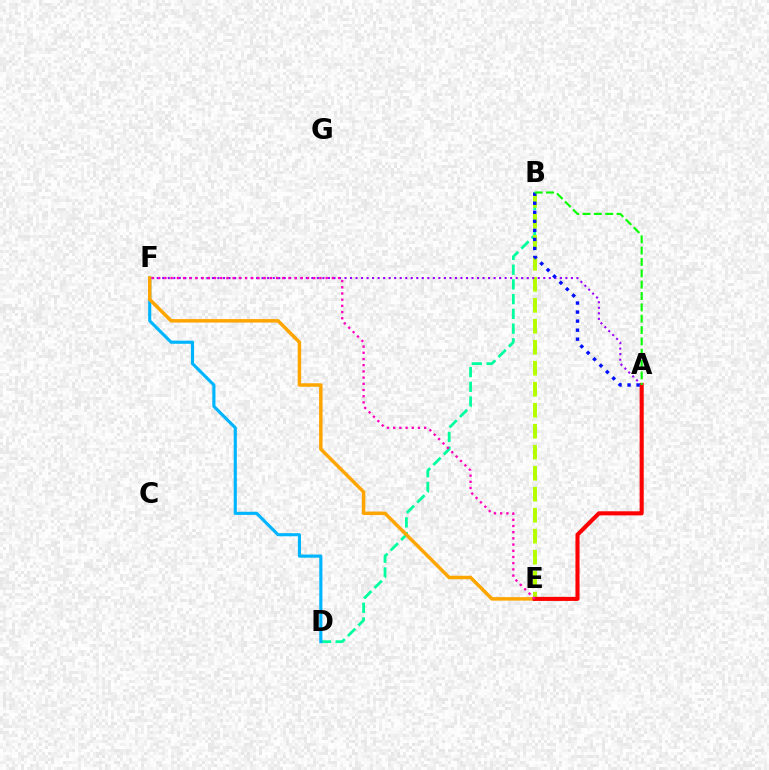{('B', 'D'): [{'color': '#00ff9d', 'line_style': 'dashed', 'thickness': 2.0}], ('B', 'E'): [{'color': '#b3ff00', 'line_style': 'dashed', 'thickness': 2.85}], ('D', 'F'): [{'color': '#00b5ff', 'line_style': 'solid', 'thickness': 2.25}], ('A', 'F'): [{'color': '#9b00ff', 'line_style': 'dotted', 'thickness': 1.5}], ('E', 'F'): [{'color': '#ffa500', 'line_style': 'solid', 'thickness': 2.51}, {'color': '#ff00bd', 'line_style': 'dotted', 'thickness': 1.68}], ('A', 'E'): [{'color': '#ff0000', 'line_style': 'solid', 'thickness': 2.94}], ('A', 'B'): [{'color': '#0010ff', 'line_style': 'dotted', 'thickness': 2.46}, {'color': '#08ff00', 'line_style': 'dashed', 'thickness': 1.54}]}